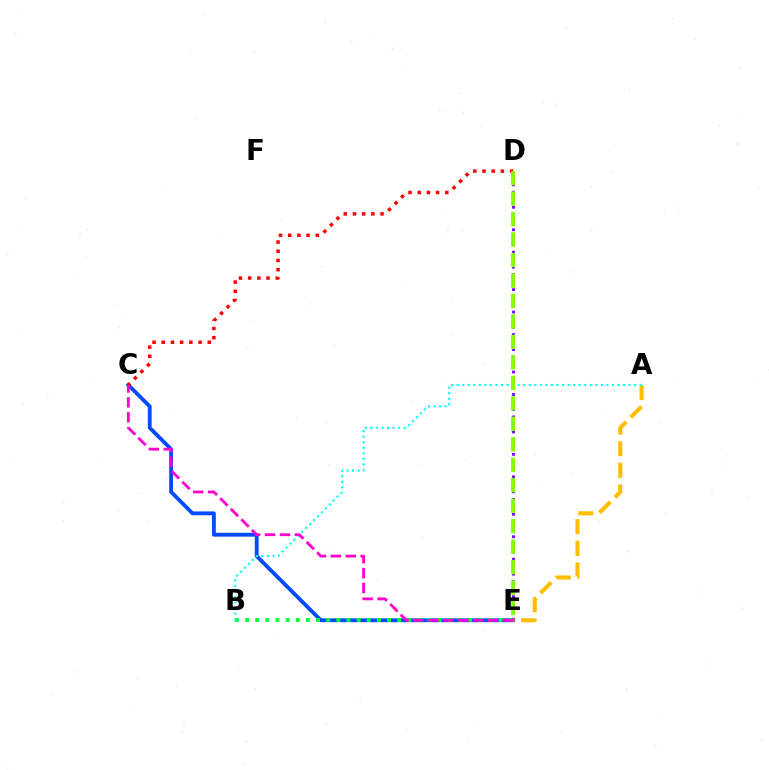{('C', 'E'): [{'color': '#004bff', 'line_style': 'solid', 'thickness': 2.76}, {'color': '#ff00cf', 'line_style': 'dashed', 'thickness': 2.03}], ('D', 'E'): [{'color': '#7200ff', 'line_style': 'dotted', 'thickness': 2.03}, {'color': '#84ff00', 'line_style': 'dashed', 'thickness': 2.78}], ('B', 'E'): [{'color': '#00ff39', 'line_style': 'dotted', 'thickness': 2.76}], ('A', 'E'): [{'color': '#ffbd00', 'line_style': 'dashed', 'thickness': 2.94}], ('C', 'D'): [{'color': '#ff0000', 'line_style': 'dotted', 'thickness': 2.5}], ('A', 'B'): [{'color': '#00fff6', 'line_style': 'dotted', 'thickness': 1.51}]}